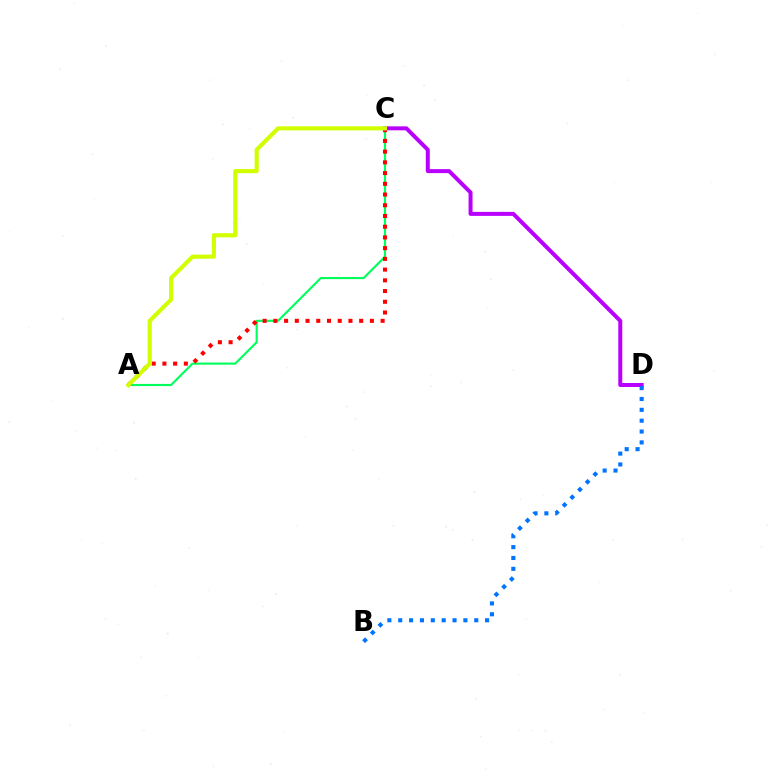{('A', 'C'): [{'color': '#00ff5c', 'line_style': 'solid', 'thickness': 1.54}, {'color': '#ff0000', 'line_style': 'dotted', 'thickness': 2.91}, {'color': '#d1ff00', 'line_style': 'solid', 'thickness': 2.97}], ('C', 'D'): [{'color': '#b900ff', 'line_style': 'solid', 'thickness': 2.87}], ('B', 'D'): [{'color': '#0074ff', 'line_style': 'dotted', 'thickness': 2.95}]}